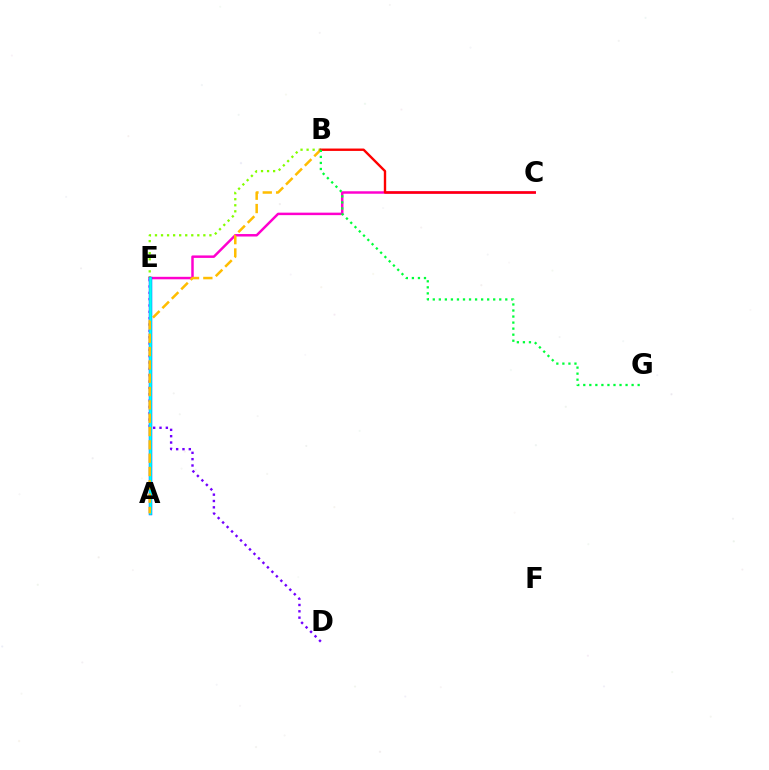{('D', 'E'): [{'color': '#7200ff', 'line_style': 'dotted', 'thickness': 1.72}], ('B', 'E'): [{'color': '#84ff00', 'line_style': 'dotted', 'thickness': 1.64}], ('C', 'E'): [{'color': '#ff00cf', 'line_style': 'solid', 'thickness': 1.79}], ('A', 'E'): [{'color': '#004bff', 'line_style': 'solid', 'thickness': 2.49}, {'color': '#00fff6', 'line_style': 'solid', 'thickness': 1.9}], ('A', 'B'): [{'color': '#ffbd00', 'line_style': 'dashed', 'thickness': 1.81}], ('B', 'C'): [{'color': '#ff0000', 'line_style': 'solid', 'thickness': 1.72}], ('B', 'G'): [{'color': '#00ff39', 'line_style': 'dotted', 'thickness': 1.64}]}